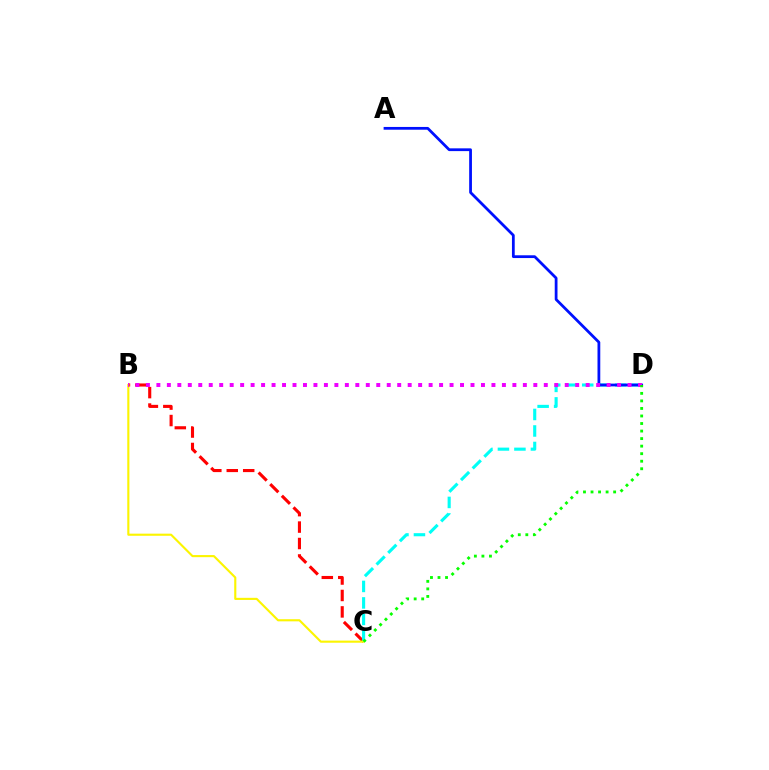{('B', 'C'): [{'color': '#ff0000', 'line_style': 'dashed', 'thickness': 2.23}, {'color': '#fcf500', 'line_style': 'solid', 'thickness': 1.53}], ('C', 'D'): [{'color': '#00fff6', 'line_style': 'dashed', 'thickness': 2.24}, {'color': '#08ff00', 'line_style': 'dotted', 'thickness': 2.05}], ('A', 'D'): [{'color': '#0010ff', 'line_style': 'solid', 'thickness': 1.99}], ('B', 'D'): [{'color': '#ee00ff', 'line_style': 'dotted', 'thickness': 2.84}]}